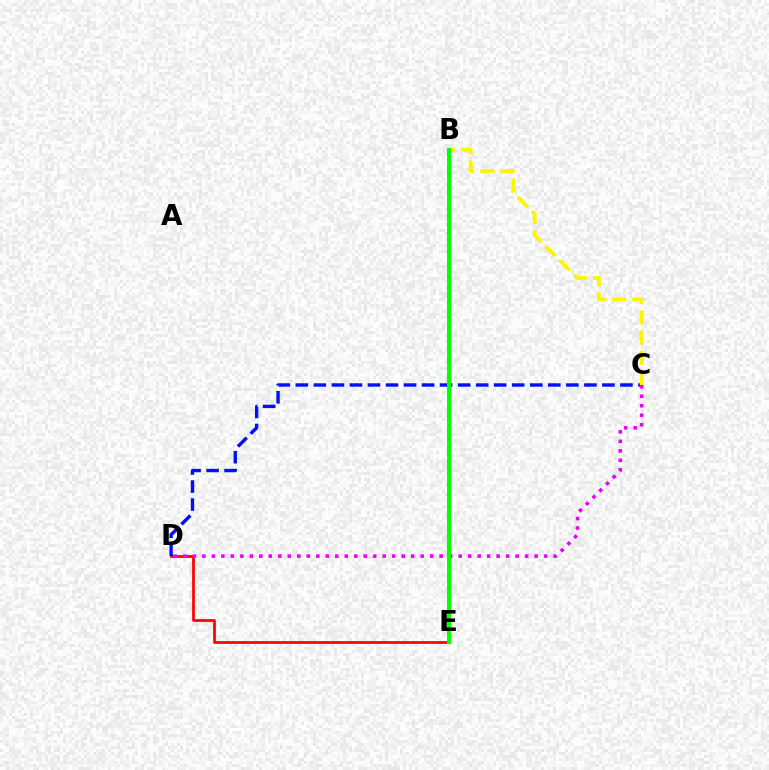{('D', 'E'): [{'color': '#ff0000', 'line_style': 'solid', 'thickness': 1.97}], ('C', 'D'): [{'color': '#0010ff', 'line_style': 'dashed', 'thickness': 2.45}, {'color': '#ee00ff', 'line_style': 'dotted', 'thickness': 2.58}], ('B', 'E'): [{'color': '#00fff6', 'line_style': 'dashed', 'thickness': 2.77}, {'color': '#08ff00', 'line_style': 'solid', 'thickness': 2.95}], ('B', 'C'): [{'color': '#fcf500', 'line_style': 'dashed', 'thickness': 2.75}]}